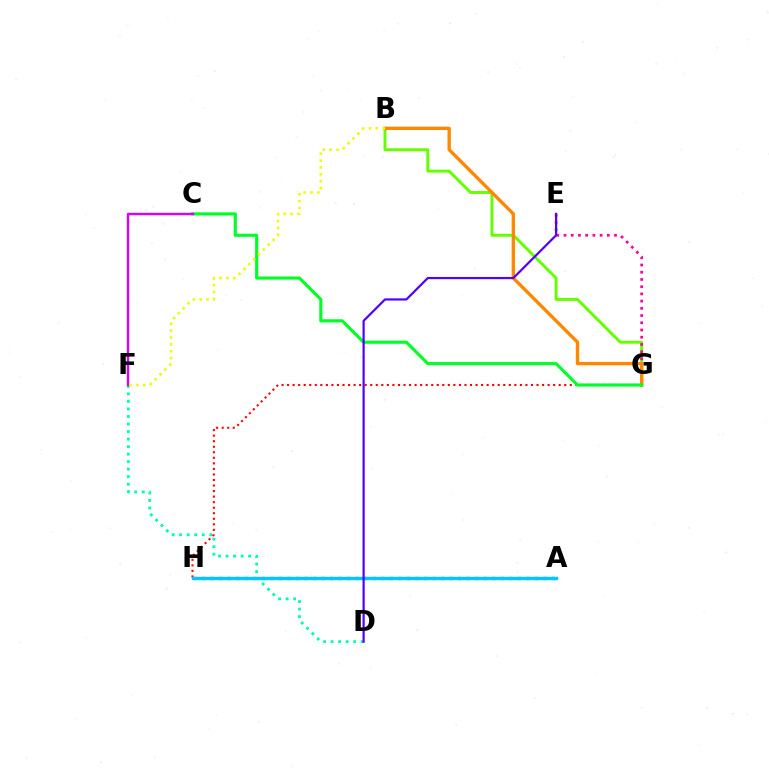{('B', 'G'): [{'color': '#66ff00', 'line_style': 'solid', 'thickness': 2.12}, {'color': '#ff8800', 'line_style': 'solid', 'thickness': 2.42}], ('D', 'F'): [{'color': '#00ffaf', 'line_style': 'dotted', 'thickness': 2.04}], ('E', 'G'): [{'color': '#ff00a0', 'line_style': 'dotted', 'thickness': 1.96}], ('G', 'H'): [{'color': '#ff0000', 'line_style': 'dotted', 'thickness': 1.51}], ('A', 'H'): [{'color': '#003fff', 'line_style': 'dotted', 'thickness': 2.32}, {'color': '#00c7ff', 'line_style': 'solid', 'thickness': 2.42}], ('C', 'G'): [{'color': '#00ff27', 'line_style': 'solid', 'thickness': 2.26}], ('C', 'F'): [{'color': '#d600ff', 'line_style': 'solid', 'thickness': 1.74}], ('B', 'F'): [{'color': '#eeff00', 'line_style': 'dotted', 'thickness': 1.87}], ('D', 'E'): [{'color': '#4f00ff', 'line_style': 'solid', 'thickness': 1.58}]}